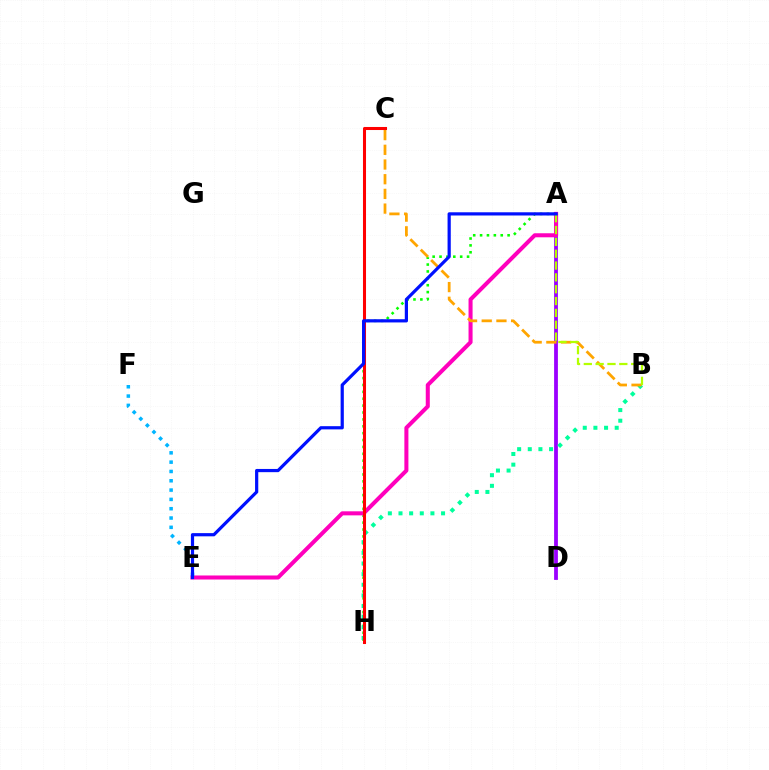{('A', 'H'): [{'color': '#08ff00', 'line_style': 'dotted', 'thickness': 1.87}], ('A', 'D'): [{'color': '#9b00ff', 'line_style': 'solid', 'thickness': 2.73}], ('A', 'E'): [{'color': '#ff00bd', 'line_style': 'solid', 'thickness': 2.91}, {'color': '#0010ff', 'line_style': 'solid', 'thickness': 2.31}], ('E', 'F'): [{'color': '#00b5ff', 'line_style': 'dotted', 'thickness': 2.53}], ('B', 'H'): [{'color': '#00ff9d', 'line_style': 'dotted', 'thickness': 2.89}], ('B', 'C'): [{'color': '#ffa500', 'line_style': 'dashed', 'thickness': 2.0}], ('C', 'H'): [{'color': '#ff0000', 'line_style': 'solid', 'thickness': 2.2}], ('A', 'B'): [{'color': '#b3ff00', 'line_style': 'dashed', 'thickness': 1.61}]}